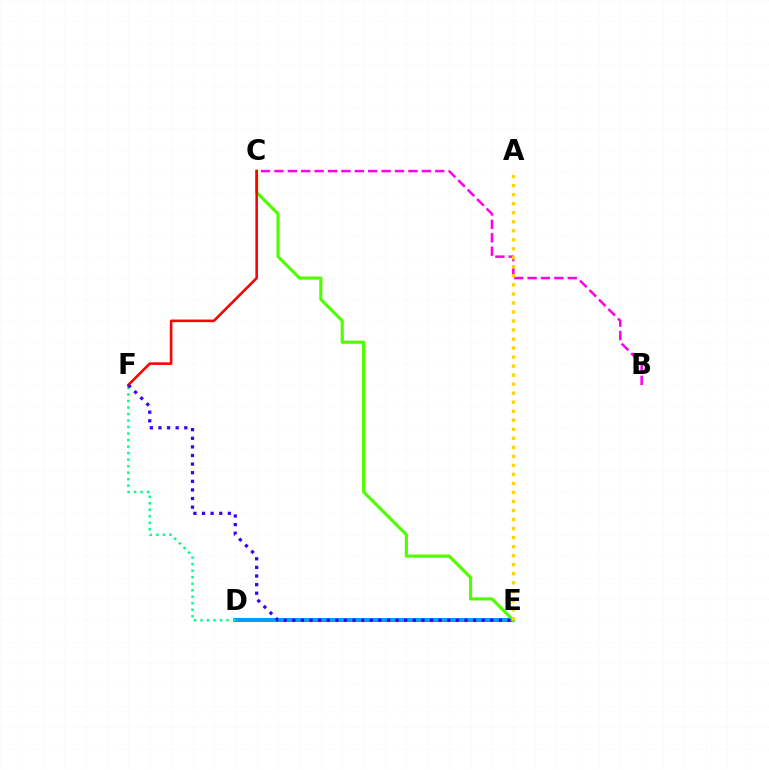{('D', 'E'): [{'color': '#009eff', 'line_style': 'solid', 'thickness': 2.85}], ('C', 'E'): [{'color': '#4fff00', 'line_style': 'solid', 'thickness': 2.27}], ('D', 'F'): [{'color': '#00ff86', 'line_style': 'dotted', 'thickness': 1.77}], ('B', 'C'): [{'color': '#ff00ed', 'line_style': 'dashed', 'thickness': 1.82}], ('C', 'F'): [{'color': '#ff0000', 'line_style': 'solid', 'thickness': 1.86}], ('A', 'E'): [{'color': '#ffd500', 'line_style': 'dotted', 'thickness': 2.45}], ('E', 'F'): [{'color': '#3700ff', 'line_style': 'dotted', 'thickness': 2.34}]}